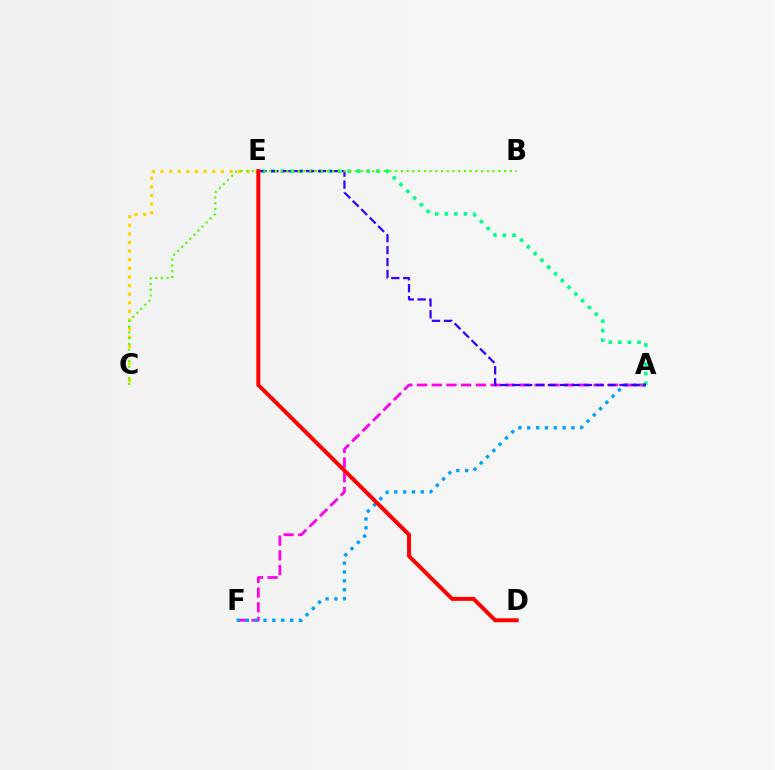{('A', 'E'): [{'color': '#00ff86', 'line_style': 'dotted', 'thickness': 2.6}, {'color': '#3700ff', 'line_style': 'dashed', 'thickness': 1.62}], ('A', 'F'): [{'color': '#ff00ed', 'line_style': 'dashed', 'thickness': 2.0}, {'color': '#009eff', 'line_style': 'dotted', 'thickness': 2.41}], ('C', 'E'): [{'color': '#ffd500', 'line_style': 'dotted', 'thickness': 2.34}], ('B', 'C'): [{'color': '#4fff00', 'line_style': 'dotted', 'thickness': 1.56}], ('D', 'E'): [{'color': '#ff0000', 'line_style': 'solid', 'thickness': 2.85}]}